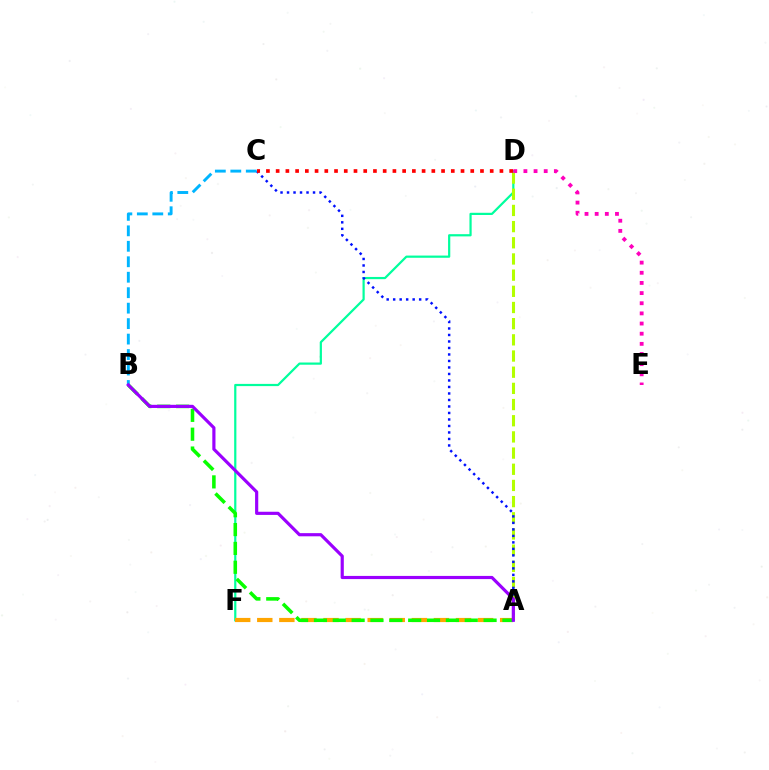{('D', 'F'): [{'color': '#00ff9d', 'line_style': 'solid', 'thickness': 1.59}], ('A', 'D'): [{'color': '#b3ff00', 'line_style': 'dashed', 'thickness': 2.2}], ('A', 'C'): [{'color': '#0010ff', 'line_style': 'dotted', 'thickness': 1.77}], ('D', 'E'): [{'color': '#ff00bd', 'line_style': 'dotted', 'thickness': 2.76}], ('A', 'F'): [{'color': '#ffa500', 'line_style': 'dashed', 'thickness': 3.0}], ('B', 'C'): [{'color': '#00b5ff', 'line_style': 'dashed', 'thickness': 2.1}], ('A', 'B'): [{'color': '#08ff00', 'line_style': 'dashed', 'thickness': 2.56}, {'color': '#9b00ff', 'line_style': 'solid', 'thickness': 2.28}], ('C', 'D'): [{'color': '#ff0000', 'line_style': 'dotted', 'thickness': 2.64}]}